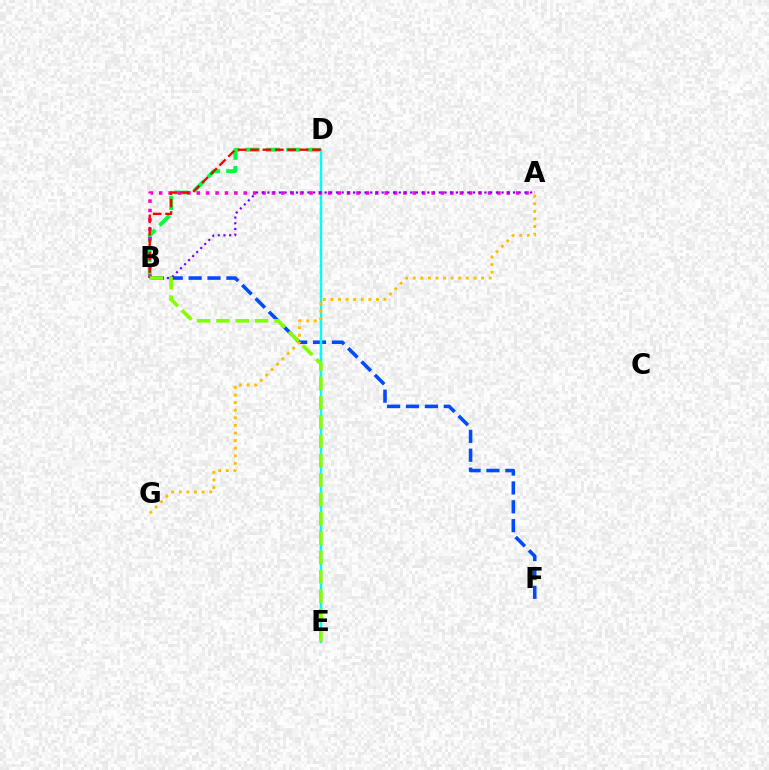{('B', 'F'): [{'color': '#004bff', 'line_style': 'dashed', 'thickness': 2.56}], ('B', 'D'): [{'color': '#00ff39', 'line_style': 'dashed', 'thickness': 2.77}, {'color': '#ff0000', 'line_style': 'dashed', 'thickness': 1.69}], ('D', 'E'): [{'color': '#00fff6', 'line_style': 'solid', 'thickness': 1.77}], ('A', 'B'): [{'color': '#ff00cf', 'line_style': 'dotted', 'thickness': 2.55}, {'color': '#7200ff', 'line_style': 'dotted', 'thickness': 1.55}], ('B', 'E'): [{'color': '#84ff00', 'line_style': 'dashed', 'thickness': 2.63}], ('A', 'G'): [{'color': '#ffbd00', 'line_style': 'dotted', 'thickness': 2.06}]}